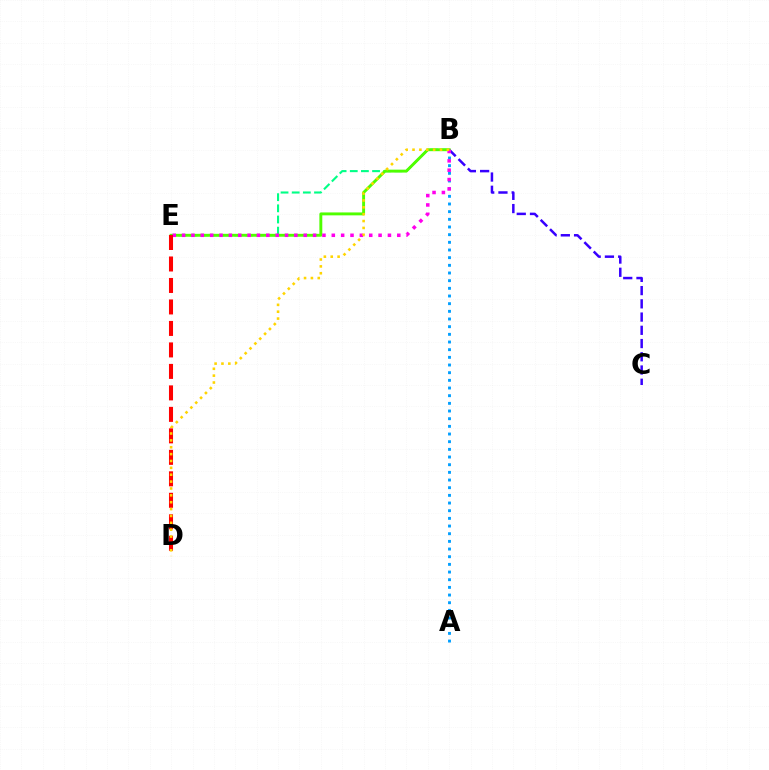{('B', 'C'): [{'color': '#3700ff', 'line_style': 'dashed', 'thickness': 1.8}], ('B', 'E'): [{'color': '#00ff86', 'line_style': 'dashed', 'thickness': 1.52}, {'color': '#4fff00', 'line_style': 'solid', 'thickness': 2.1}, {'color': '#ff00ed', 'line_style': 'dotted', 'thickness': 2.54}], ('A', 'B'): [{'color': '#009eff', 'line_style': 'dotted', 'thickness': 2.08}], ('D', 'E'): [{'color': '#ff0000', 'line_style': 'dashed', 'thickness': 2.92}], ('B', 'D'): [{'color': '#ffd500', 'line_style': 'dotted', 'thickness': 1.87}]}